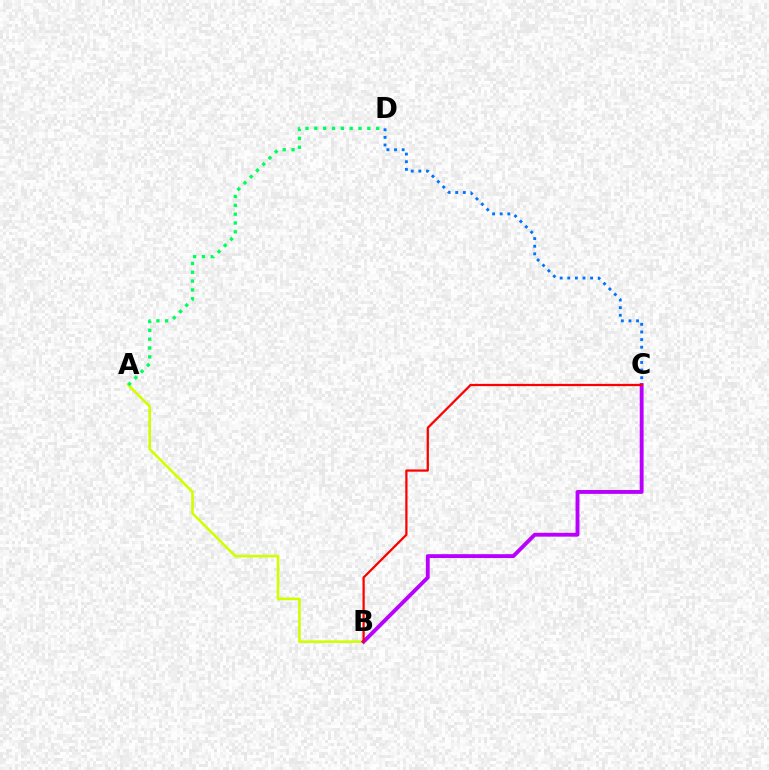{('A', 'B'): [{'color': '#d1ff00', 'line_style': 'solid', 'thickness': 1.88}], ('A', 'D'): [{'color': '#00ff5c', 'line_style': 'dotted', 'thickness': 2.4}], ('B', 'C'): [{'color': '#b900ff', 'line_style': 'solid', 'thickness': 2.78}, {'color': '#ff0000', 'line_style': 'solid', 'thickness': 1.62}], ('C', 'D'): [{'color': '#0074ff', 'line_style': 'dotted', 'thickness': 2.07}]}